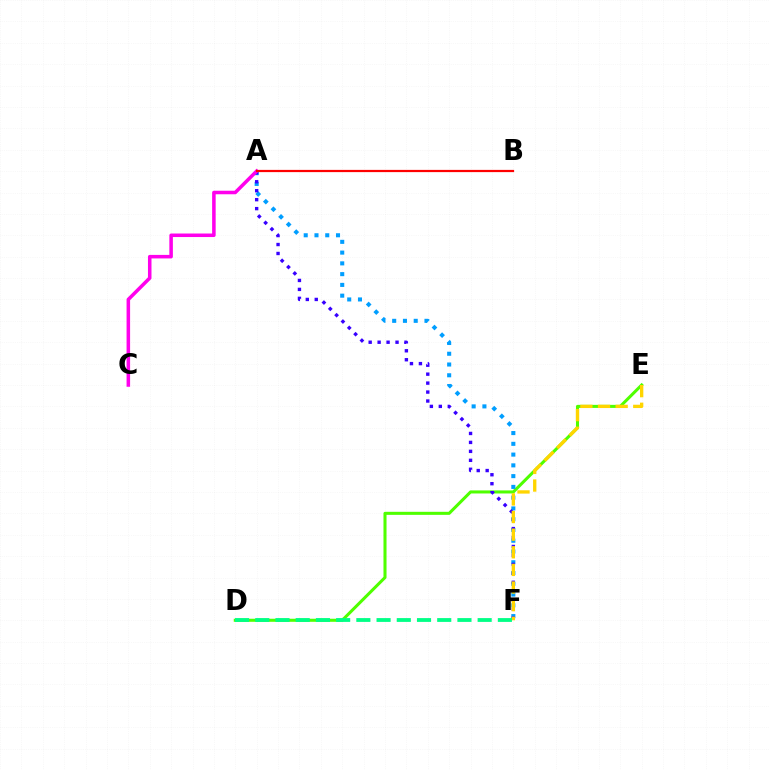{('D', 'E'): [{'color': '#4fff00', 'line_style': 'solid', 'thickness': 2.2}], ('A', 'F'): [{'color': '#009eff', 'line_style': 'dotted', 'thickness': 2.93}, {'color': '#3700ff', 'line_style': 'dotted', 'thickness': 2.43}], ('E', 'F'): [{'color': '#ffd500', 'line_style': 'dashed', 'thickness': 2.39}], ('A', 'C'): [{'color': '#ff00ed', 'line_style': 'solid', 'thickness': 2.54}], ('D', 'F'): [{'color': '#00ff86', 'line_style': 'dashed', 'thickness': 2.75}], ('A', 'B'): [{'color': '#ff0000', 'line_style': 'solid', 'thickness': 1.6}]}